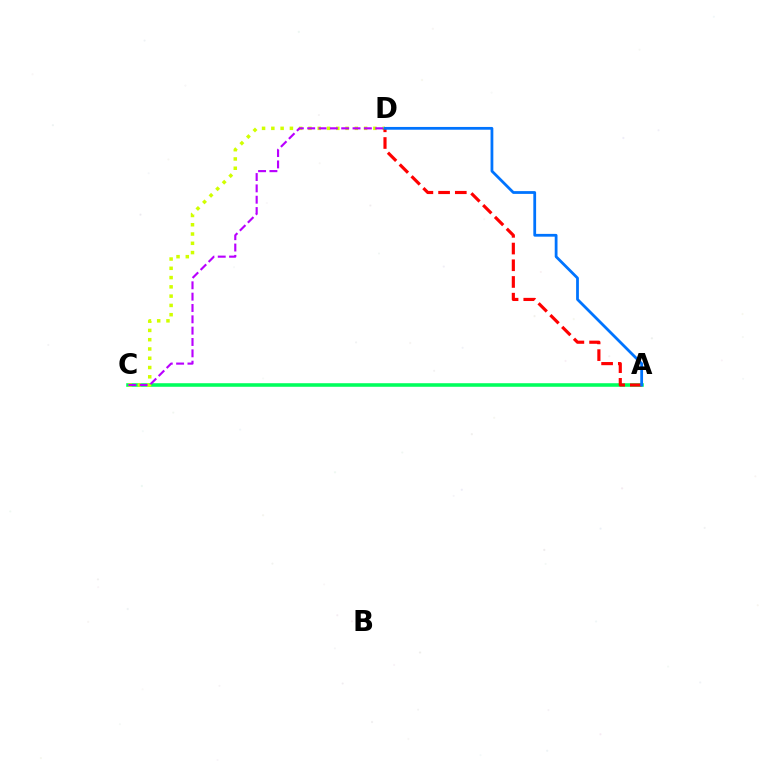{('A', 'C'): [{'color': '#00ff5c', 'line_style': 'solid', 'thickness': 2.57}], ('C', 'D'): [{'color': '#d1ff00', 'line_style': 'dotted', 'thickness': 2.52}, {'color': '#b900ff', 'line_style': 'dashed', 'thickness': 1.54}], ('A', 'D'): [{'color': '#ff0000', 'line_style': 'dashed', 'thickness': 2.27}, {'color': '#0074ff', 'line_style': 'solid', 'thickness': 2.0}]}